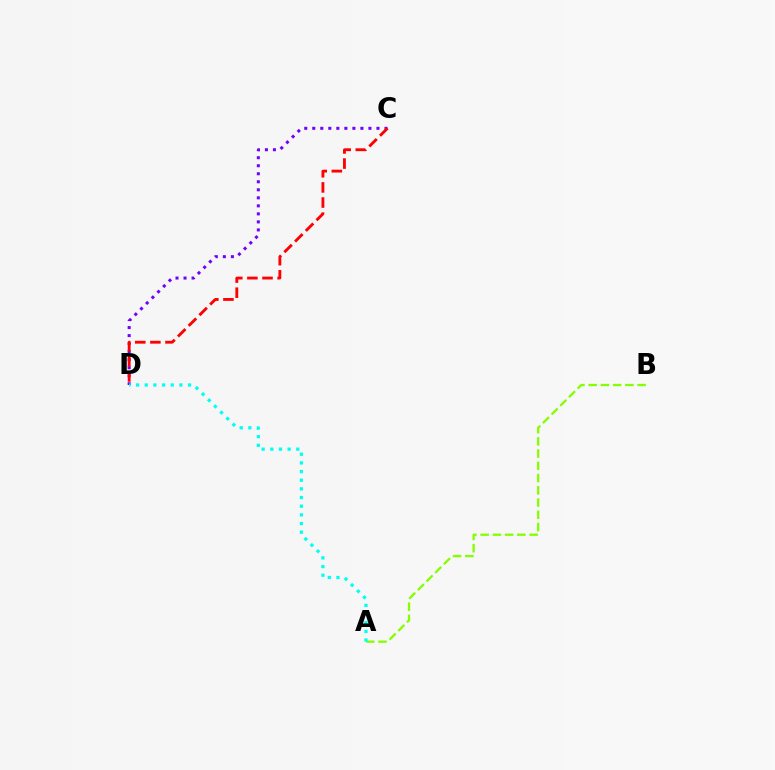{('A', 'B'): [{'color': '#84ff00', 'line_style': 'dashed', 'thickness': 1.66}], ('C', 'D'): [{'color': '#7200ff', 'line_style': 'dotted', 'thickness': 2.18}, {'color': '#ff0000', 'line_style': 'dashed', 'thickness': 2.05}], ('A', 'D'): [{'color': '#00fff6', 'line_style': 'dotted', 'thickness': 2.35}]}